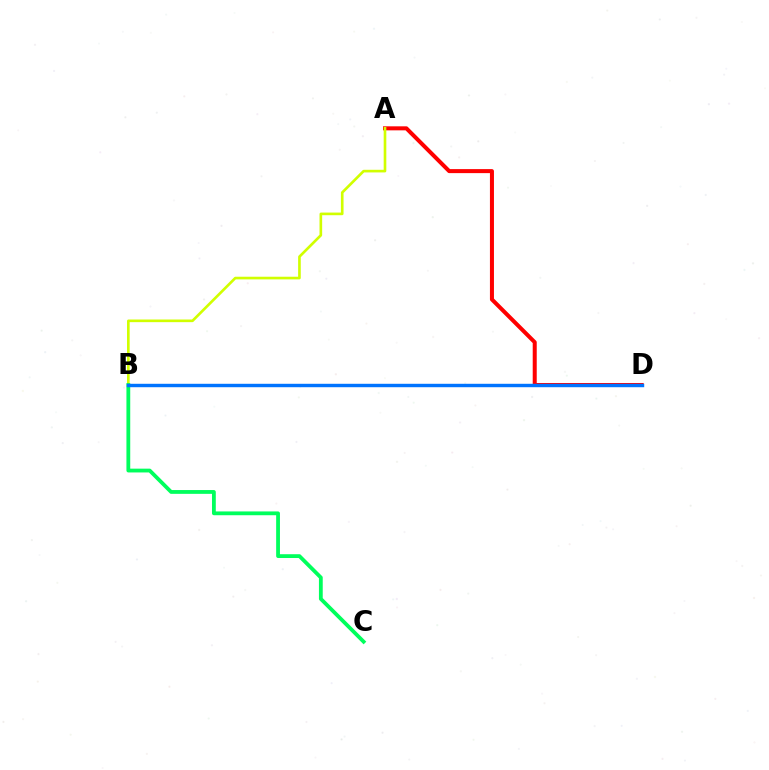{('A', 'D'): [{'color': '#ff0000', 'line_style': 'solid', 'thickness': 2.89}], ('B', 'D'): [{'color': '#b900ff', 'line_style': 'solid', 'thickness': 1.92}, {'color': '#0074ff', 'line_style': 'solid', 'thickness': 2.46}], ('A', 'B'): [{'color': '#d1ff00', 'line_style': 'solid', 'thickness': 1.91}], ('B', 'C'): [{'color': '#00ff5c', 'line_style': 'solid', 'thickness': 2.73}]}